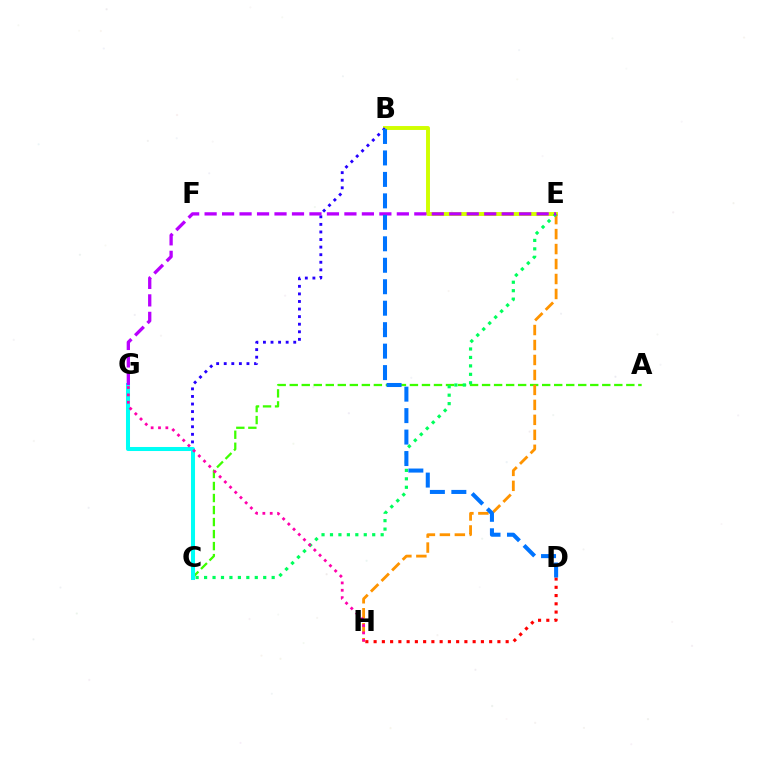{('B', 'E'): [{'color': '#d1ff00', 'line_style': 'solid', 'thickness': 2.82}], ('A', 'C'): [{'color': '#3dff00', 'line_style': 'dashed', 'thickness': 1.63}], ('D', 'H'): [{'color': '#ff0000', 'line_style': 'dotted', 'thickness': 2.24}], ('B', 'C'): [{'color': '#2500ff', 'line_style': 'dotted', 'thickness': 2.06}], ('C', 'G'): [{'color': '#00fff6', 'line_style': 'solid', 'thickness': 2.9}], ('E', 'H'): [{'color': '#ff9400', 'line_style': 'dashed', 'thickness': 2.03}], ('C', 'E'): [{'color': '#00ff5c', 'line_style': 'dotted', 'thickness': 2.3}], ('G', 'H'): [{'color': '#ff00ac', 'line_style': 'dotted', 'thickness': 2.0}], ('E', 'G'): [{'color': '#b900ff', 'line_style': 'dashed', 'thickness': 2.37}], ('B', 'D'): [{'color': '#0074ff', 'line_style': 'dashed', 'thickness': 2.92}]}